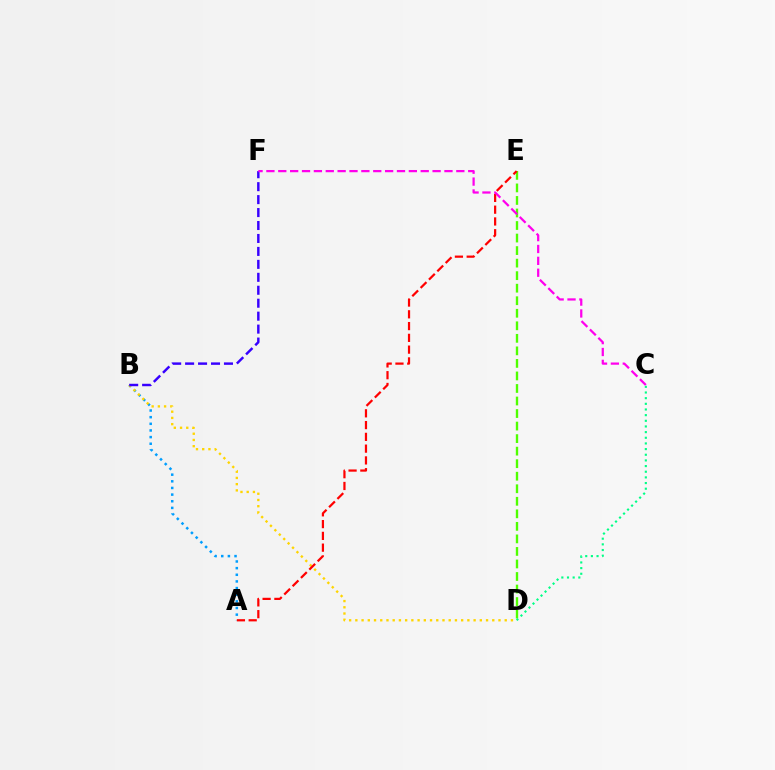{('D', 'E'): [{'color': '#4fff00', 'line_style': 'dashed', 'thickness': 1.7}], ('A', 'B'): [{'color': '#009eff', 'line_style': 'dotted', 'thickness': 1.81}], ('B', 'D'): [{'color': '#ffd500', 'line_style': 'dotted', 'thickness': 1.69}], ('A', 'E'): [{'color': '#ff0000', 'line_style': 'dashed', 'thickness': 1.6}], ('B', 'F'): [{'color': '#3700ff', 'line_style': 'dashed', 'thickness': 1.76}], ('C', 'D'): [{'color': '#00ff86', 'line_style': 'dotted', 'thickness': 1.54}], ('C', 'F'): [{'color': '#ff00ed', 'line_style': 'dashed', 'thickness': 1.61}]}